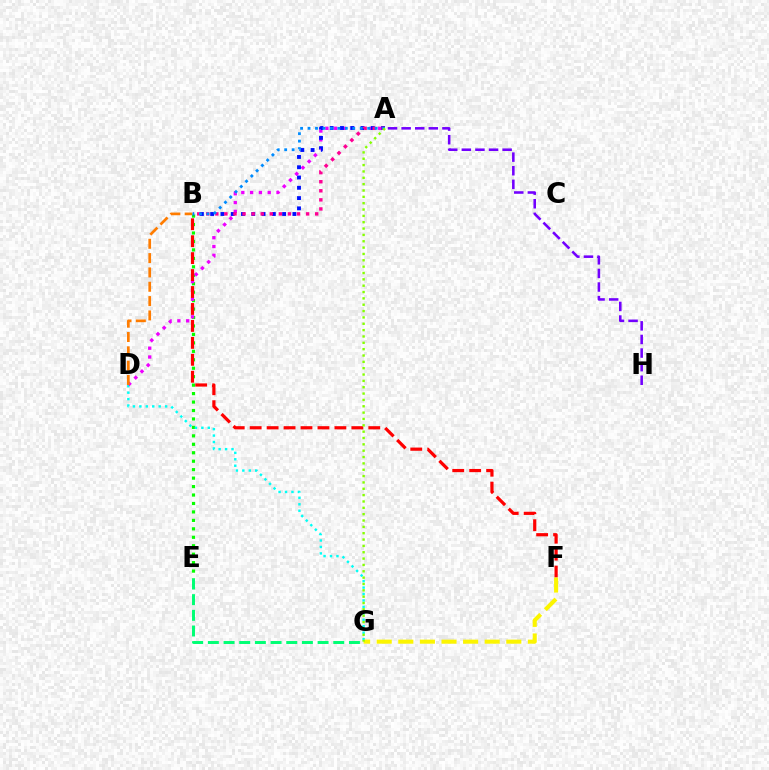{('B', 'E'): [{'color': '#08ff00', 'line_style': 'dotted', 'thickness': 2.3}], ('D', 'G'): [{'color': '#00fff6', 'line_style': 'dotted', 'thickness': 1.75}], ('A', 'D'): [{'color': '#ee00ff', 'line_style': 'dotted', 'thickness': 2.39}], ('B', 'F'): [{'color': '#ff0000', 'line_style': 'dashed', 'thickness': 2.3}], ('F', 'G'): [{'color': '#fcf500', 'line_style': 'dashed', 'thickness': 2.93}], ('A', 'B'): [{'color': '#0010ff', 'line_style': 'dotted', 'thickness': 2.79}, {'color': '#ff0094', 'line_style': 'dotted', 'thickness': 2.47}, {'color': '#008cff', 'line_style': 'dotted', 'thickness': 2.03}], ('B', 'D'): [{'color': '#ff7c00', 'line_style': 'dashed', 'thickness': 1.95}], ('A', 'H'): [{'color': '#7200ff', 'line_style': 'dashed', 'thickness': 1.85}], ('A', 'G'): [{'color': '#84ff00', 'line_style': 'dotted', 'thickness': 1.72}], ('E', 'G'): [{'color': '#00ff74', 'line_style': 'dashed', 'thickness': 2.13}]}